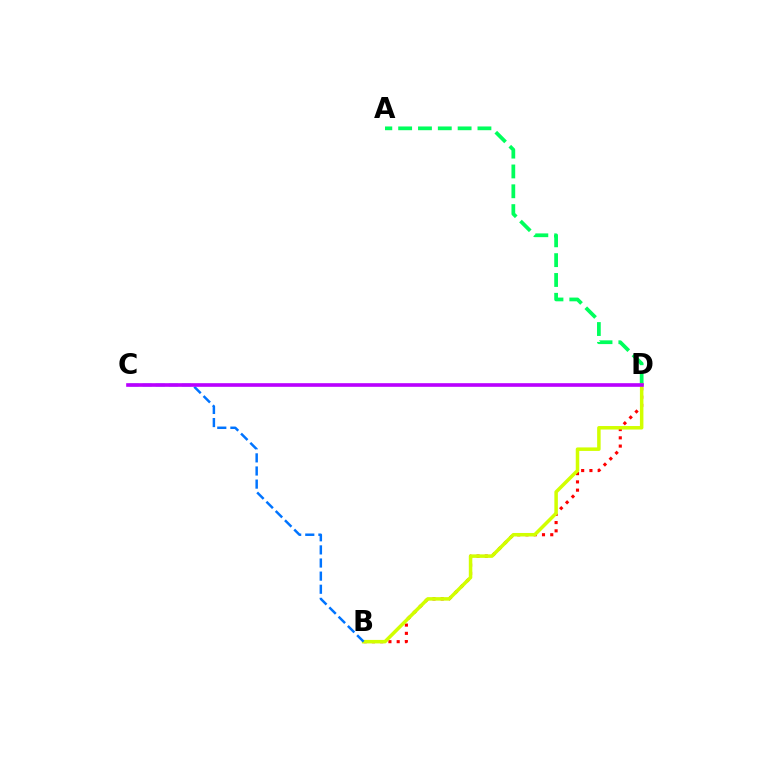{('B', 'D'): [{'color': '#ff0000', 'line_style': 'dotted', 'thickness': 2.24}, {'color': '#d1ff00', 'line_style': 'solid', 'thickness': 2.52}], ('A', 'D'): [{'color': '#00ff5c', 'line_style': 'dashed', 'thickness': 2.69}], ('B', 'C'): [{'color': '#0074ff', 'line_style': 'dashed', 'thickness': 1.78}], ('C', 'D'): [{'color': '#b900ff', 'line_style': 'solid', 'thickness': 2.62}]}